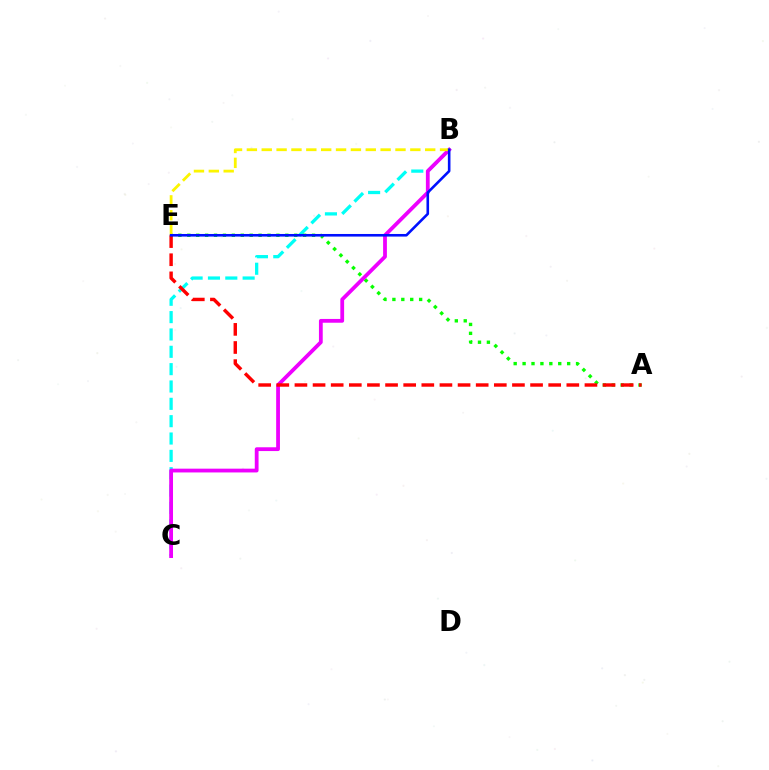{('B', 'C'): [{'color': '#00fff6', 'line_style': 'dashed', 'thickness': 2.36}, {'color': '#ee00ff', 'line_style': 'solid', 'thickness': 2.72}], ('A', 'E'): [{'color': '#08ff00', 'line_style': 'dotted', 'thickness': 2.42}, {'color': '#ff0000', 'line_style': 'dashed', 'thickness': 2.46}], ('B', 'E'): [{'color': '#fcf500', 'line_style': 'dashed', 'thickness': 2.02}, {'color': '#0010ff', 'line_style': 'solid', 'thickness': 1.87}]}